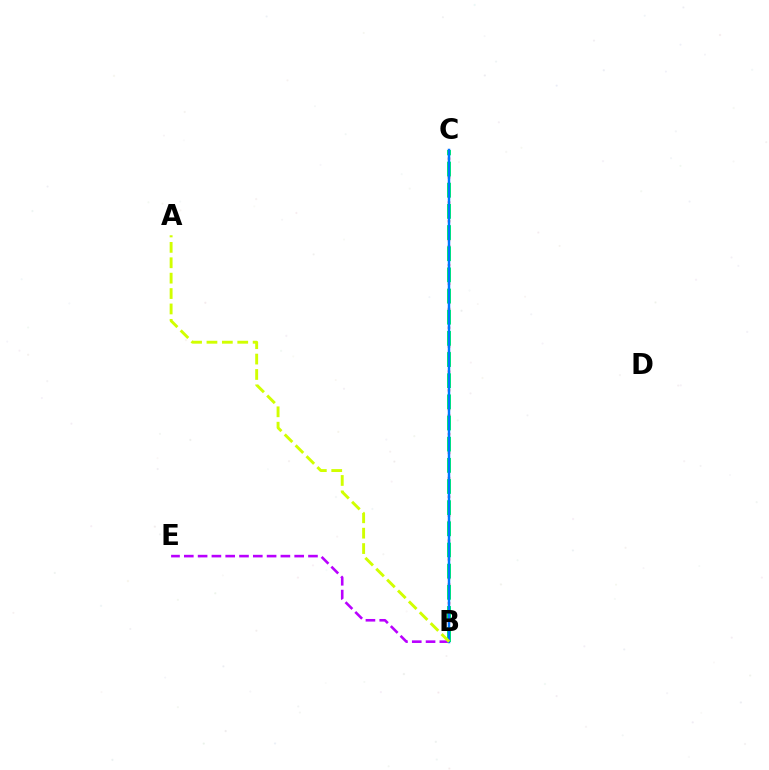{('B', 'E'): [{'color': '#b900ff', 'line_style': 'dashed', 'thickness': 1.87}], ('B', 'C'): [{'color': '#ff0000', 'line_style': 'dotted', 'thickness': 1.7}, {'color': '#00ff5c', 'line_style': 'dashed', 'thickness': 2.87}, {'color': '#0074ff', 'line_style': 'solid', 'thickness': 1.79}], ('A', 'B'): [{'color': '#d1ff00', 'line_style': 'dashed', 'thickness': 2.09}]}